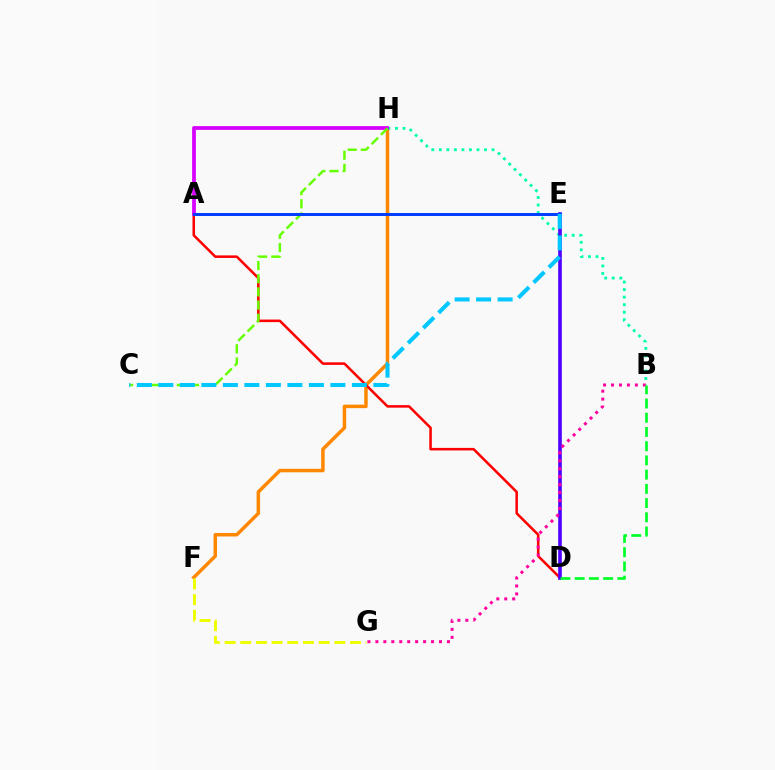{('F', 'H'): [{'color': '#ff8800', 'line_style': 'solid', 'thickness': 2.51}], ('B', 'H'): [{'color': '#00ffaf', 'line_style': 'dotted', 'thickness': 2.05}], ('A', 'D'): [{'color': '#ff0000', 'line_style': 'solid', 'thickness': 1.83}], ('A', 'H'): [{'color': '#d600ff', 'line_style': 'solid', 'thickness': 2.71}], ('C', 'H'): [{'color': '#66ff00', 'line_style': 'dashed', 'thickness': 1.79}], ('F', 'G'): [{'color': '#eeff00', 'line_style': 'dashed', 'thickness': 2.13}], ('D', 'E'): [{'color': '#4f00ff', 'line_style': 'solid', 'thickness': 2.61}], ('A', 'E'): [{'color': '#003fff', 'line_style': 'solid', 'thickness': 2.17}], ('B', 'G'): [{'color': '#ff00a0', 'line_style': 'dotted', 'thickness': 2.16}], ('C', 'E'): [{'color': '#00c7ff', 'line_style': 'dashed', 'thickness': 2.92}], ('B', 'D'): [{'color': '#00ff27', 'line_style': 'dashed', 'thickness': 1.93}]}